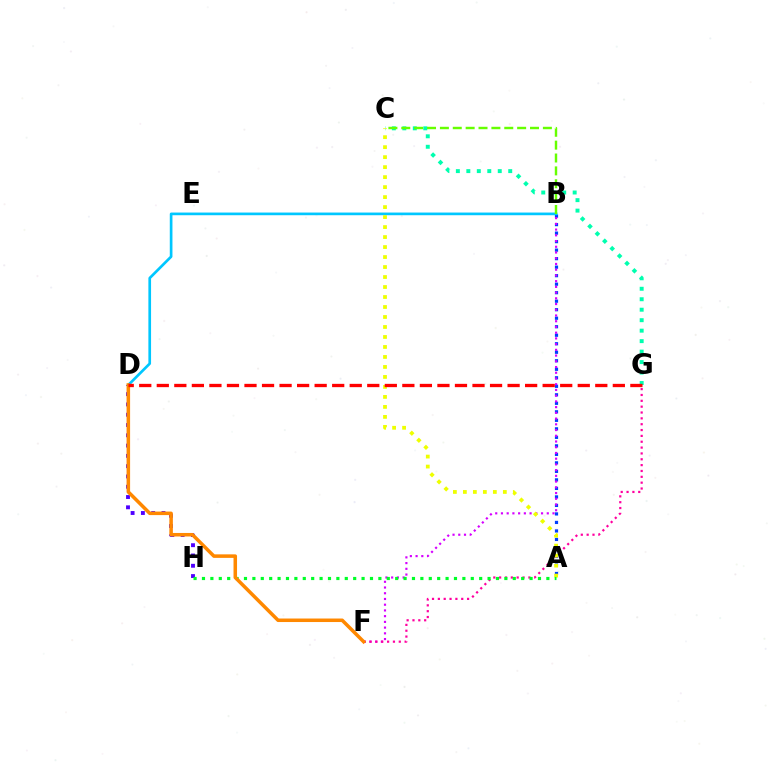{('A', 'B'): [{'color': '#003fff', 'line_style': 'dotted', 'thickness': 2.31}], ('B', 'D'): [{'color': '#00c7ff', 'line_style': 'solid', 'thickness': 1.93}], ('C', 'G'): [{'color': '#00ffaf', 'line_style': 'dotted', 'thickness': 2.85}], ('B', 'C'): [{'color': '#66ff00', 'line_style': 'dashed', 'thickness': 1.75}], ('B', 'F'): [{'color': '#d600ff', 'line_style': 'dotted', 'thickness': 1.56}], ('D', 'H'): [{'color': '#4f00ff', 'line_style': 'dotted', 'thickness': 2.8}], ('F', 'G'): [{'color': '#ff00a0', 'line_style': 'dotted', 'thickness': 1.59}], ('A', 'C'): [{'color': '#eeff00', 'line_style': 'dotted', 'thickness': 2.71}], ('A', 'H'): [{'color': '#00ff27', 'line_style': 'dotted', 'thickness': 2.28}], ('D', 'F'): [{'color': '#ff8800', 'line_style': 'solid', 'thickness': 2.54}], ('D', 'G'): [{'color': '#ff0000', 'line_style': 'dashed', 'thickness': 2.38}]}